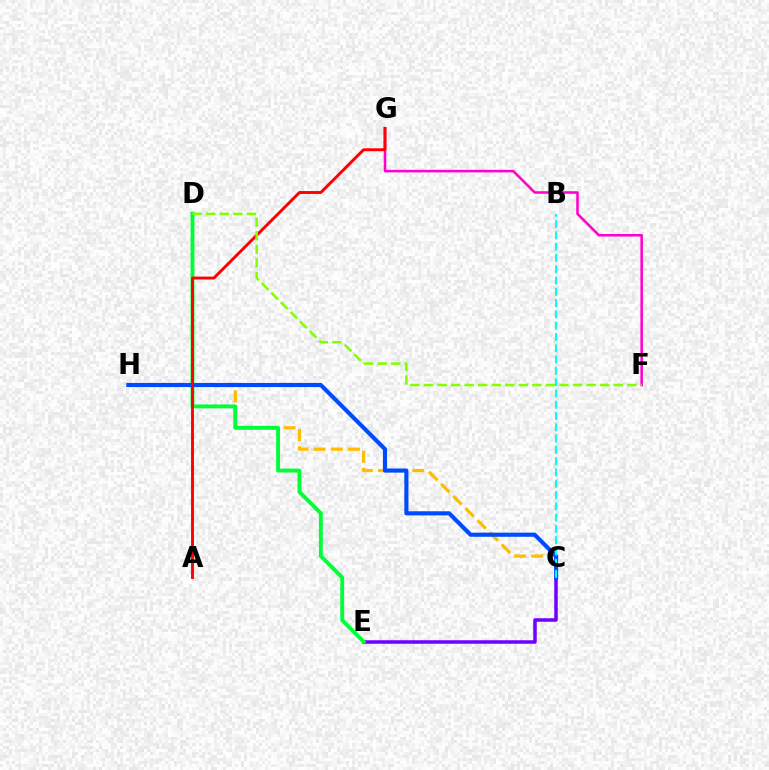{('C', 'H'): [{'color': '#ffbd00', 'line_style': 'dashed', 'thickness': 2.33}, {'color': '#004bff', 'line_style': 'solid', 'thickness': 2.97}], ('C', 'E'): [{'color': '#7200ff', 'line_style': 'solid', 'thickness': 2.53}], ('F', 'G'): [{'color': '#ff00cf', 'line_style': 'solid', 'thickness': 1.83}], ('D', 'E'): [{'color': '#00ff39', 'line_style': 'solid', 'thickness': 2.79}], ('A', 'G'): [{'color': '#ff0000', 'line_style': 'solid', 'thickness': 2.09}], ('D', 'F'): [{'color': '#84ff00', 'line_style': 'dashed', 'thickness': 1.84}], ('B', 'C'): [{'color': '#00fff6', 'line_style': 'dashed', 'thickness': 1.53}]}